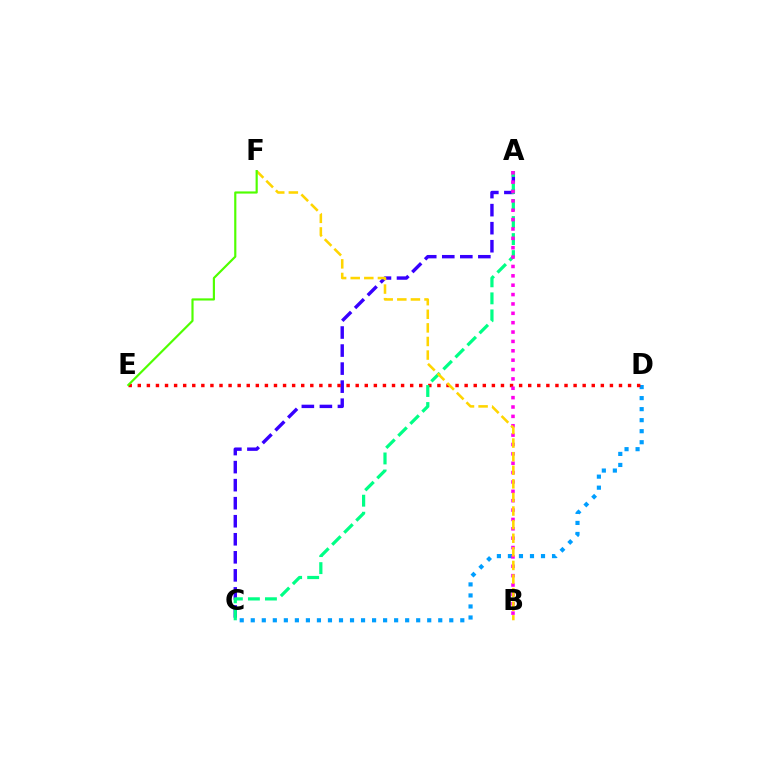{('A', 'C'): [{'color': '#3700ff', 'line_style': 'dashed', 'thickness': 2.45}, {'color': '#00ff86', 'line_style': 'dashed', 'thickness': 2.31}], ('C', 'D'): [{'color': '#009eff', 'line_style': 'dotted', 'thickness': 3.0}], ('D', 'E'): [{'color': '#ff0000', 'line_style': 'dotted', 'thickness': 2.47}], ('A', 'B'): [{'color': '#ff00ed', 'line_style': 'dotted', 'thickness': 2.55}], ('B', 'F'): [{'color': '#ffd500', 'line_style': 'dashed', 'thickness': 1.85}], ('E', 'F'): [{'color': '#4fff00', 'line_style': 'solid', 'thickness': 1.56}]}